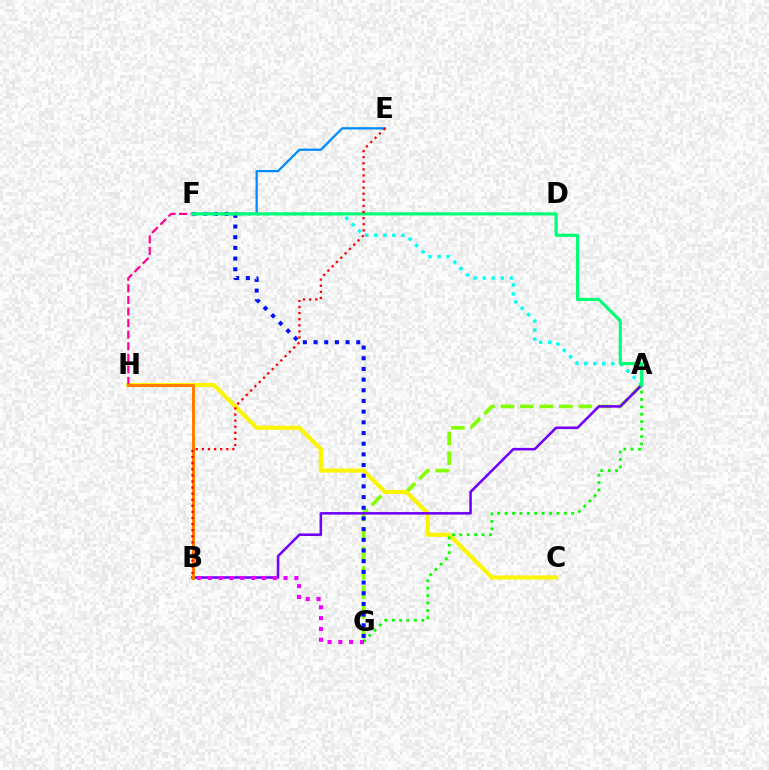{('E', 'F'): [{'color': '#008cff', 'line_style': 'solid', 'thickness': 1.64}], ('A', 'G'): [{'color': '#84ff00', 'line_style': 'dashed', 'thickness': 2.65}, {'color': '#08ff00', 'line_style': 'dotted', 'thickness': 2.01}], ('C', 'H'): [{'color': '#fcf500', 'line_style': 'solid', 'thickness': 2.97}], ('F', 'G'): [{'color': '#0010ff', 'line_style': 'dotted', 'thickness': 2.9}], ('F', 'H'): [{'color': '#ff0094', 'line_style': 'dashed', 'thickness': 1.57}], ('A', 'F'): [{'color': '#00fff6', 'line_style': 'dotted', 'thickness': 2.45}, {'color': '#00ff74', 'line_style': 'solid', 'thickness': 2.27}], ('A', 'B'): [{'color': '#7200ff', 'line_style': 'solid', 'thickness': 1.83}], ('B', 'G'): [{'color': '#ee00ff', 'line_style': 'dotted', 'thickness': 2.94}], ('B', 'H'): [{'color': '#ff7c00', 'line_style': 'solid', 'thickness': 2.16}], ('B', 'E'): [{'color': '#ff0000', 'line_style': 'dotted', 'thickness': 1.66}]}